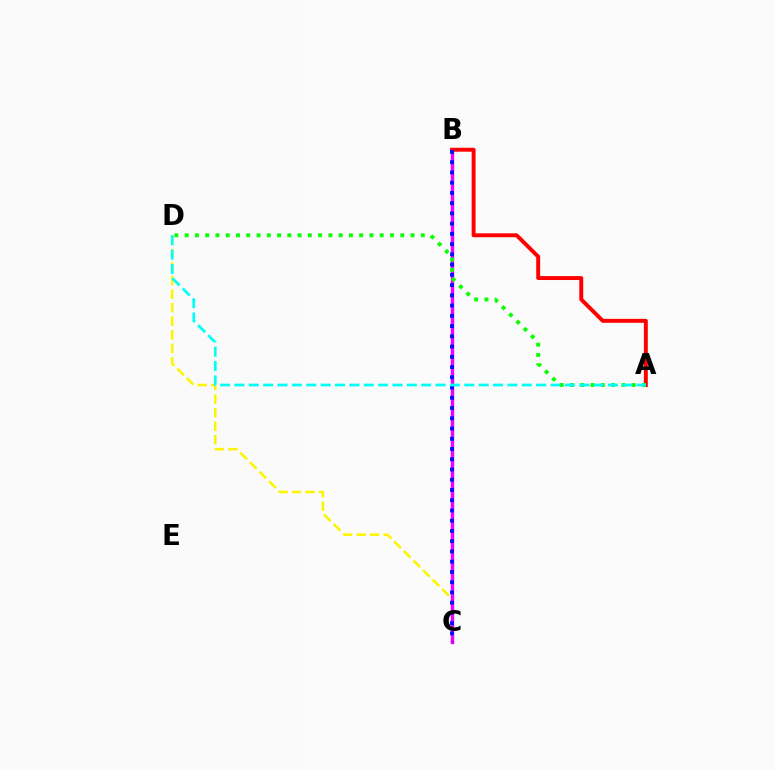{('C', 'D'): [{'color': '#fcf500', 'line_style': 'dashed', 'thickness': 1.84}], ('B', 'C'): [{'color': '#ee00ff', 'line_style': 'solid', 'thickness': 2.42}, {'color': '#0010ff', 'line_style': 'dotted', 'thickness': 2.78}], ('A', 'B'): [{'color': '#ff0000', 'line_style': 'solid', 'thickness': 2.83}], ('A', 'D'): [{'color': '#08ff00', 'line_style': 'dotted', 'thickness': 2.79}, {'color': '#00fff6', 'line_style': 'dashed', 'thickness': 1.95}]}